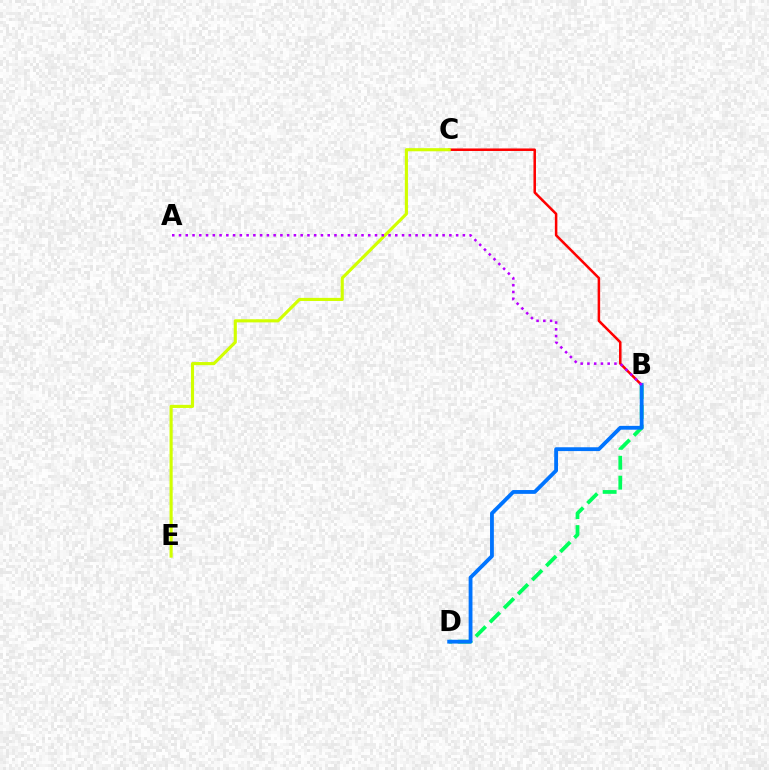{('B', 'C'): [{'color': '#ff0000', 'line_style': 'solid', 'thickness': 1.81}], ('B', 'D'): [{'color': '#00ff5c', 'line_style': 'dashed', 'thickness': 2.71}, {'color': '#0074ff', 'line_style': 'solid', 'thickness': 2.75}], ('C', 'E'): [{'color': '#d1ff00', 'line_style': 'solid', 'thickness': 2.25}], ('A', 'B'): [{'color': '#b900ff', 'line_style': 'dotted', 'thickness': 1.84}]}